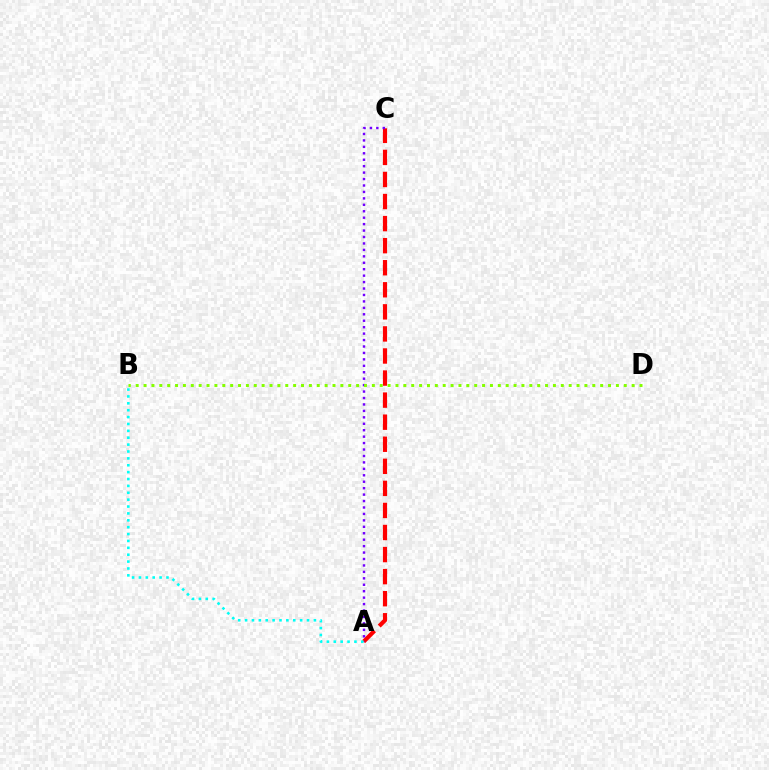{('A', 'C'): [{'color': '#ff0000', 'line_style': 'dashed', 'thickness': 3.0}, {'color': '#7200ff', 'line_style': 'dotted', 'thickness': 1.75}], ('B', 'D'): [{'color': '#84ff00', 'line_style': 'dotted', 'thickness': 2.14}], ('A', 'B'): [{'color': '#00fff6', 'line_style': 'dotted', 'thickness': 1.87}]}